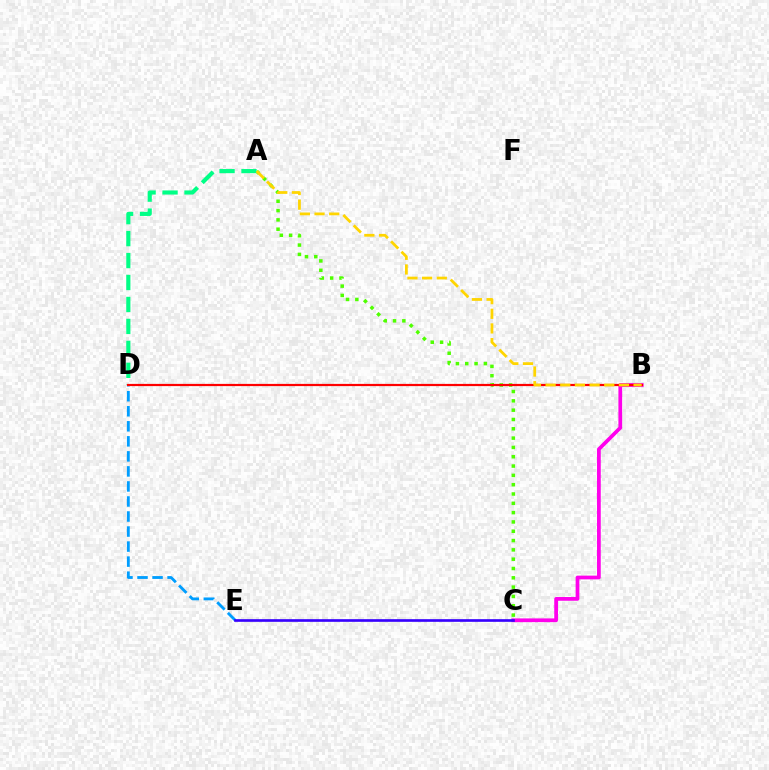{('A', 'C'): [{'color': '#4fff00', 'line_style': 'dotted', 'thickness': 2.53}], ('B', 'C'): [{'color': '#ff00ed', 'line_style': 'solid', 'thickness': 2.69}], ('A', 'D'): [{'color': '#00ff86', 'line_style': 'dashed', 'thickness': 2.98}], ('D', 'E'): [{'color': '#009eff', 'line_style': 'dashed', 'thickness': 2.04}], ('B', 'D'): [{'color': '#ff0000', 'line_style': 'solid', 'thickness': 1.59}], ('A', 'B'): [{'color': '#ffd500', 'line_style': 'dashed', 'thickness': 1.99}], ('C', 'E'): [{'color': '#3700ff', 'line_style': 'solid', 'thickness': 1.91}]}